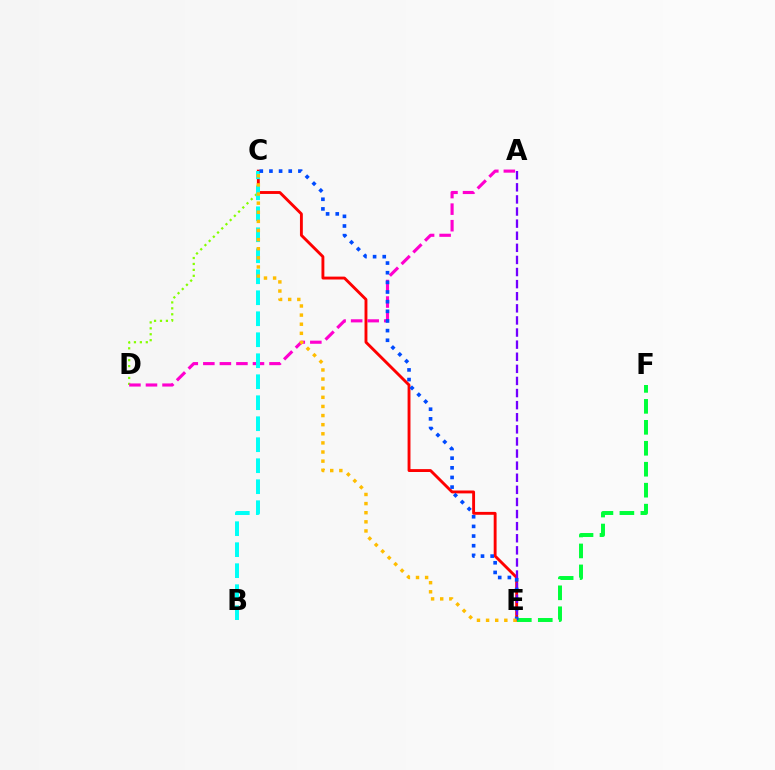{('C', 'D'): [{'color': '#84ff00', 'line_style': 'dotted', 'thickness': 1.61}], ('C', 'E'): [{'color': '#ff0000', 'line_style': 'solid', 'thickness': 2.07}, {'color': '#004bff', 'line_style': 'dotted', 'thickness': 2.62}, {'color': '#ffbd00', 'line_style': 'dotted', 'thickness': 2.48}], ('A', 'E'): [{'color': '#7200ff', 'line_style': 'dashed', 'thickness': 1.64}], ('A', 'D'): [{'color': '#ff00cf', 'line_style': 'dashed', 'thickness': 2.25}], ('E', 'F'): [{'color': '#00ff39', 'line_style': 'dashed', 'thickness': 2.85}], ('B', 'C'): [{'color': '#00fff6', 'line_style': 'dashed', 'thickness': 2.85}]}